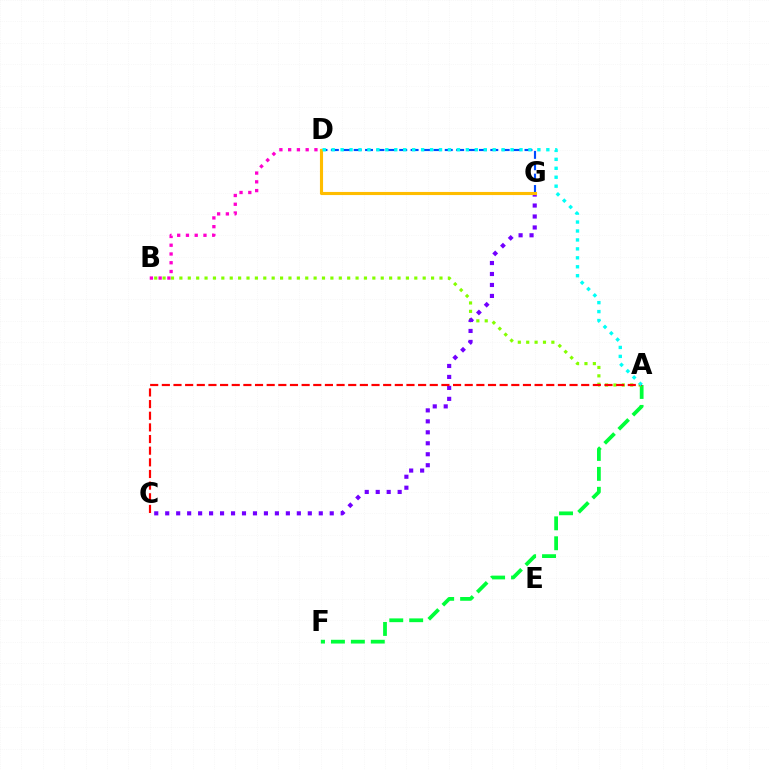{('D', 'G'): [{'color': '#004bff', 'line_style': 'dashed', 'thickness': 1.55}, {'color': '#ffbd00', 'line_style': 'solid', 'thickness': 2.24}], ('A', 'F'): [{'color': '#00ff39', 'line_style': 'dashed', 'thickness': 2.71}], ('A', 'B'): [{'color': '#84ff00', 'line_style': 'dotted', 'thickness': 2.28}], ('B', 'D'): [{'color': '#ff00cf', 'line_style': 'dotted', 'thickness': 2.38}], ('C', 'G'): [{'color': '#7200ff', 'line_style': 'dotted', 'thickness': 2.98}], ('A', 'C'): [{'color': '#ff0000', 'line_style': 'dashed', 'thickness': 1.58}], ('A', 'D'): [{'color': '#00fff6', 'line_style': 'dotted', 'thickness': 2.43}]}